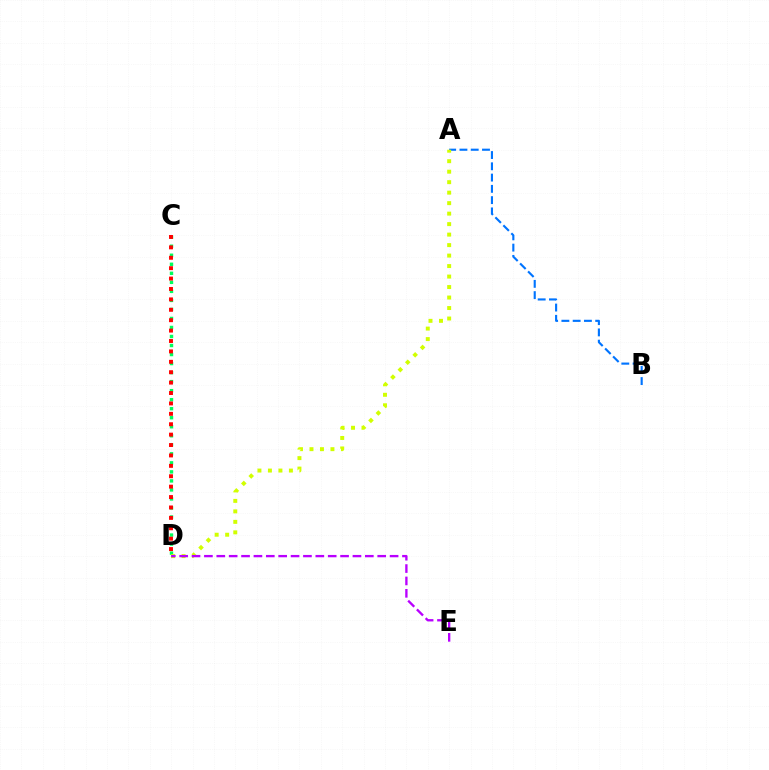{('C', 'D'): [{'color': '#00ff5c', 'line_style': 'dotted', 'thickness': 2.45}, {'color': '#ff0000', 'line_style': 'dotted', 'thickness': 2.83}], ('A', 'B'): [{'color': '#0074ff', 'line_style': 'dashed', 'thickness': 1.53}], ('A', 'D'): [{'color': '#d1ff00', 'line_style': 'dotted', 'thickness': 2.85}], ('D', 'E'): [{'color': '#b900ff', 'line_style': 'dashed', 'thickness': 1.68}]}